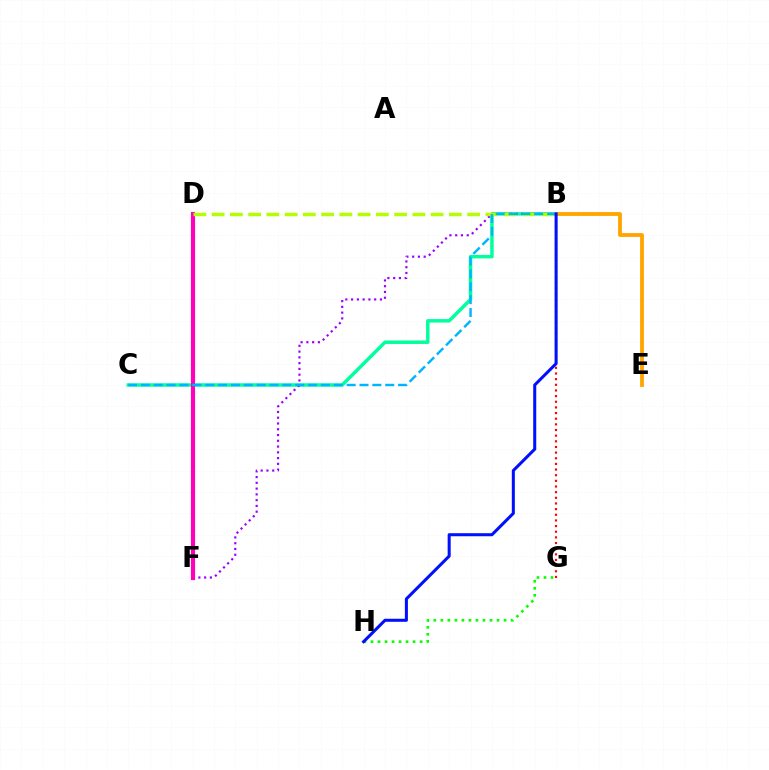{('B', 'C'): [{'color': '#00ff9d', 'line_style': 'solid', 'thickness': 2.49}, {'color': '#00b5ff', 'line_style': 'dashed', 'thickness': 1.75}], ('B', 'F'): [{'color': '#9b00ff', 'line_style': 'dotted', 'thickness': 1.57}], ('D', 'F'): [{'color': '#ff00bd', 'line_style': 'solid', 'thickness': 2.98}], ('B', 'E'): [{'color': '#ffa500', 'line_style': 'solid', 'thickness': 2.76}], ('B', 'D'): [{'color': '#b3ff00', 'line_style': 'dashed', 'thickness': 2.48}], ('B', 'G'): [{'color': '#ff0000', 'line_style': 'dotted', 'thickness': 1.54}], ('G', 'H'): [{'color': '#08ff00', 'line_style': 'dotted', 'thickness': 1.91}], ('B', 'H'): [{'color': '#0010ff', 'line_style': 'solid', 'thickness': 2.19}]}